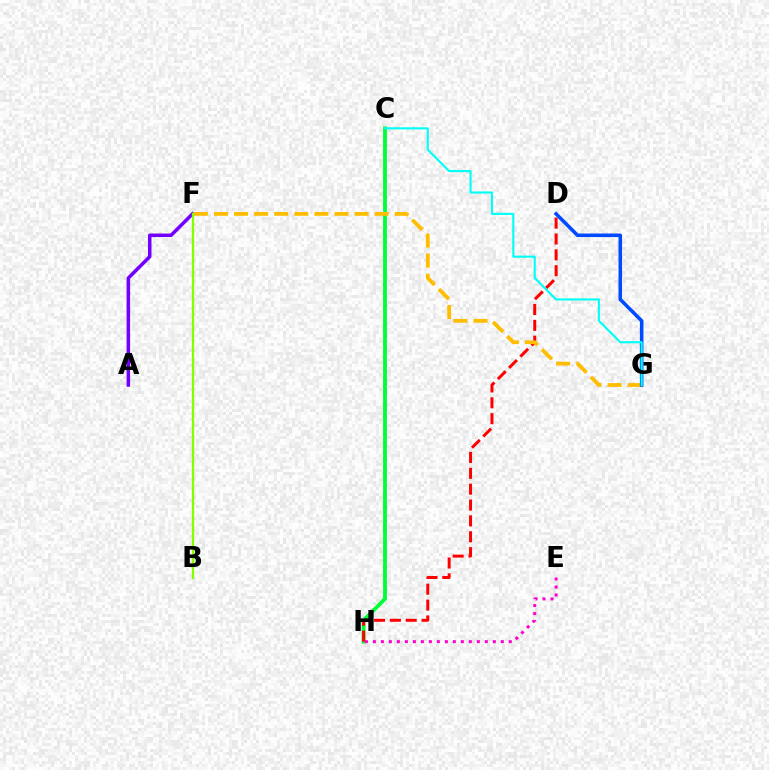{('C', 'H'): [{'color': '#00ff39', 'line_style': 'solid', 'thickness': 2.76}], ('A', 'F'): [{'color': '#7200ff', 'line_style': 'solid', 'thickness': 2.54}], ('D', 'H'): [{'color': '#ff0000', 'line_style': 'dashed', 'thickness': 2.16}], ('F', 'G'): [{'color': '#ffbd00', 'line_style': 'dashed', 'thickness': 2.73}], ('B', 'F'): [{'color': '#84ff00', 'line_style': 'solid', 'thickness': 1.69}], ('D', 'G'): [{'color': '#004bff', 'line_style': 'solid', 'thickness': 2.55}], ('E', 'H'): [{'color': '#ff00cf', 'line_style': 'dotted', 'thickness': 2.17}], ('C', 'G'): [{'color': '#00fff6', 'line_style': 'solid', 'thickness': 1.52}]}